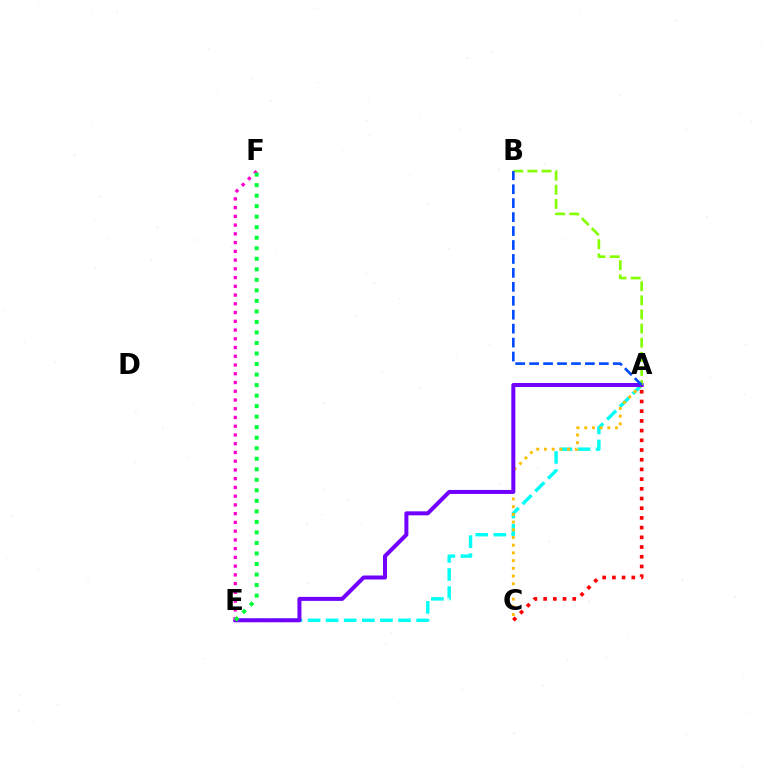{('A', 'E'): [{'color': '#00fff6', 'line_style': 'dashed', 'thickness': 2.46}, {'color': '#7200ff', 'line_style': 'solid', 'thickness': 2.89}], ('A', 'C'): [{'color': '#ffbd00', 'line_style': 'dotted', 'thickness': 2.09}, {'color': '#ff0000', 'line_style': 'dotted', 'thickness': 2.64}], ('A', 'B'): [{'color': '#84ff00', 'line_style': 'dashed', 'thickness': 1.92}, {'color': '#004bff', 'line_style': 'dashed', 'thickness': 1.89}], ('E', 'F'): [{'color': '#ff00cf', 'line_style': 'dotted', 'thickness': 2.38}, {'color': '#00ff39', 'line_style': 'dotted', 'thickness': 2.86}]}